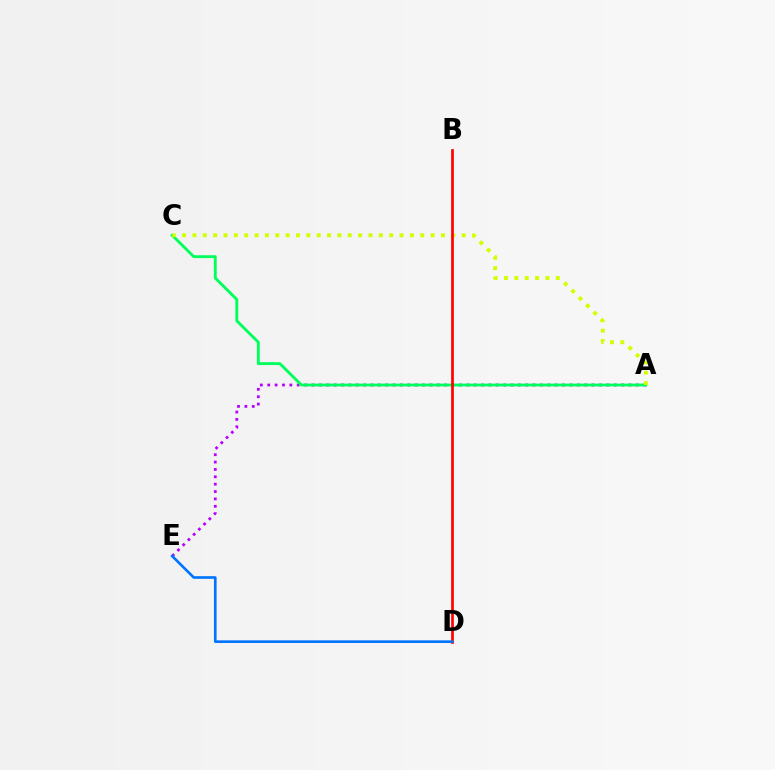{('A', 'E'): [{'color': '#b900ff', 'line_style': 'dotted', 'thickness': 2.0}], ('A', 'C'): [{'color': '#00ff5c', 'line_style': 'solid', 'thickness': 2.06}, {'color': '#d1ff00', 'line_style': 'dotted', 'thickness': 2.81}], ('B', 'D'): [{'color': '#ff0000', 'line_style': 'solid', 'thickness': 1.93}], ('D', 'E'): [{'color': '#0074ff', 'line_style': 'solid', 'thickness': 1.9}]}